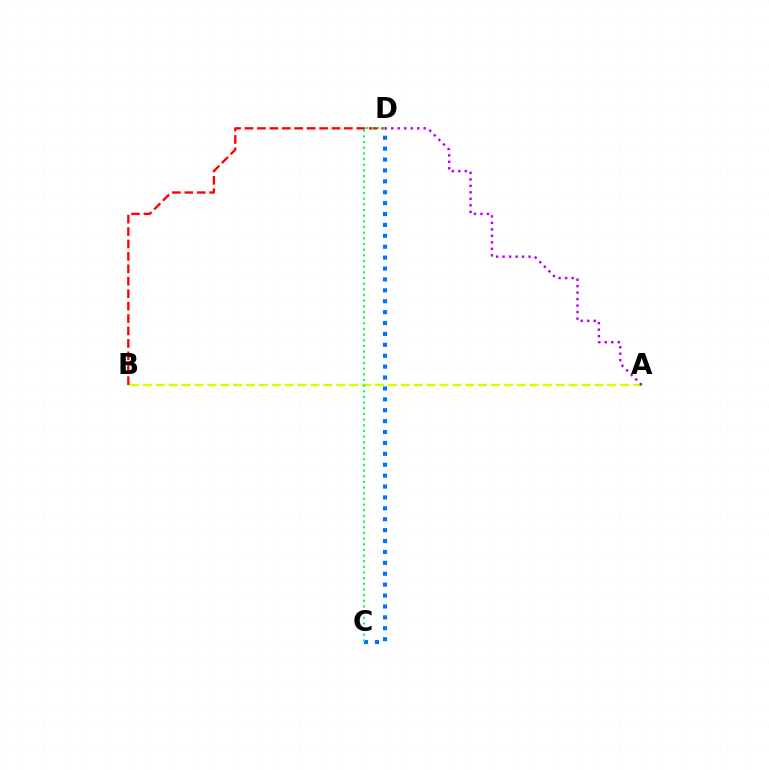{('B', 'D'): [{'color': '#ff0000', 'line_style': 'dashed', 'thickness': 1.69}], ('C', 'D'): [{'color': '#0074ff', 'line_style': 'dotted', 'thickness': 2.96}, {'color': '#00ff5c', 'line_style': 'dotted', 'thickness': 1.54}], ('A', 'B'): [{'color': '#d1ff00', 'line_style': 'dashed', 'thickness': 1.75}], ('A', 'D'): [{'color': '#b900ff', 'line_style': 'dotted', 'thickness': 1.76}]}